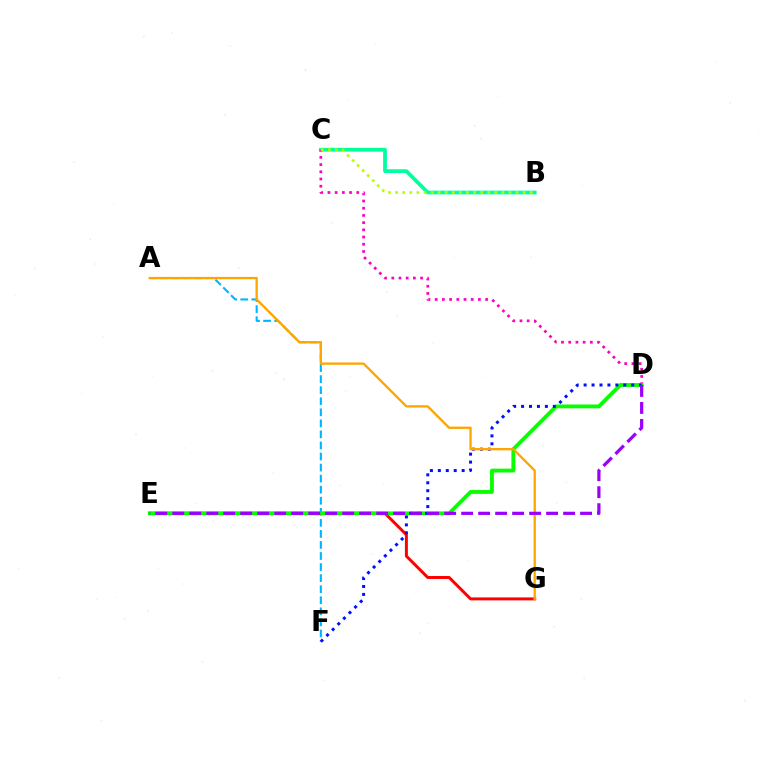{('E', 'G'): [{'color': '#ff0000', 'line_style': 'solid', 'thickness': 2.13}], ('B', 'C'): [{'color': '#00ff9d', 'line_style': 'solid', 'thickness': 2.69}, {'color': '#b3ff00', 'line_style': 'dotted', 'thickness': 1.93}], ('C', 'D'): [{'color': '#ff00bd', 'line_style': 'dotted', 'thickness': 1.96}], ('A', 'F'): [{'color': '#00b5ff', 'line_style': 'dashed', 'thickness': 1.5}], ('D', 'E'): [{'color': '#08ff00', 'line_style': 'solid', 'thickness': 2.76}, {'color': '#9b00ff', 'line_style': 'dashed', 'thickness': 2.31}], ('D', 'F'): [{'color': '#0010ff', 'line_style': 'dotted', 'thickness': 2.16}], ('A', 'G'): [{'color': '#ffa500', 'line_style': 'solid', 'thickness': 1.67}]}